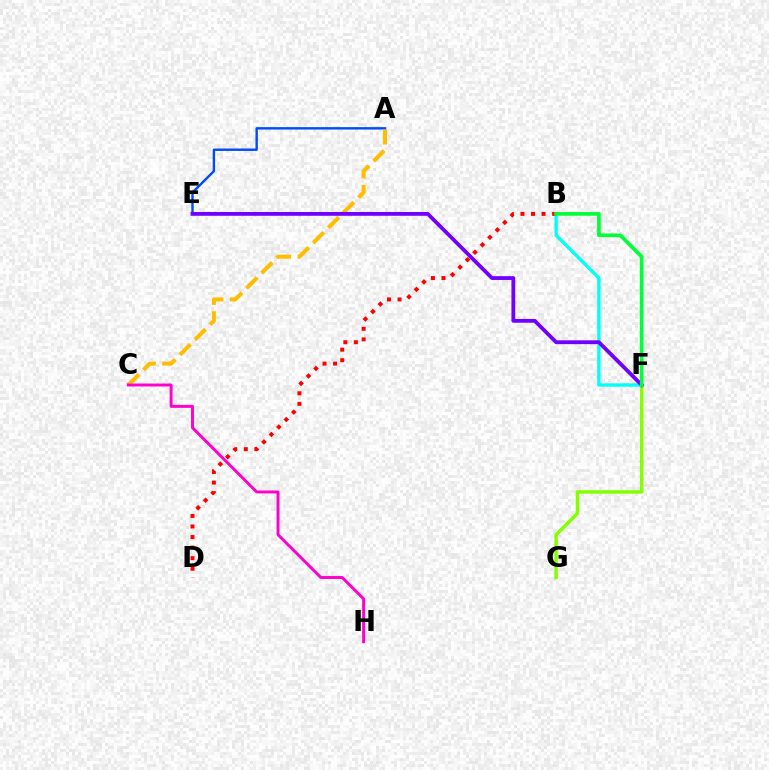{('A', 'E'): [{'color': '#004bff', 'line_style': 'solid', 'thickness': 1.73}], ('B', 'F'): [{'color': '#00fff6', 'line_style': 'solid', 'thickness': 2.41}, {'color': '#00ff39', 'line_style': 'solid', 'thickness': 2.65}], ('F', 'G'): [{'color': '#84ff00', 'line_style': 'solid', 'thickness': 2.49}], ('A', 'C'): [{'color': '#ffbd00', 'line_style': 'dashed', 'thickness': 2.9}], ('B', 'D'): [{'color': '#ff0000', 'line_style': 'dotted', 'thickness': 2.87}], ('E', 'F'): [{'color': '#7200ff', 'line_style': 'solid', 'thickness': 2.74}], ('C', 'H'): [{'color': '#ff00cf', 'line_style': 'solid', 'thickness': 2.12}]}